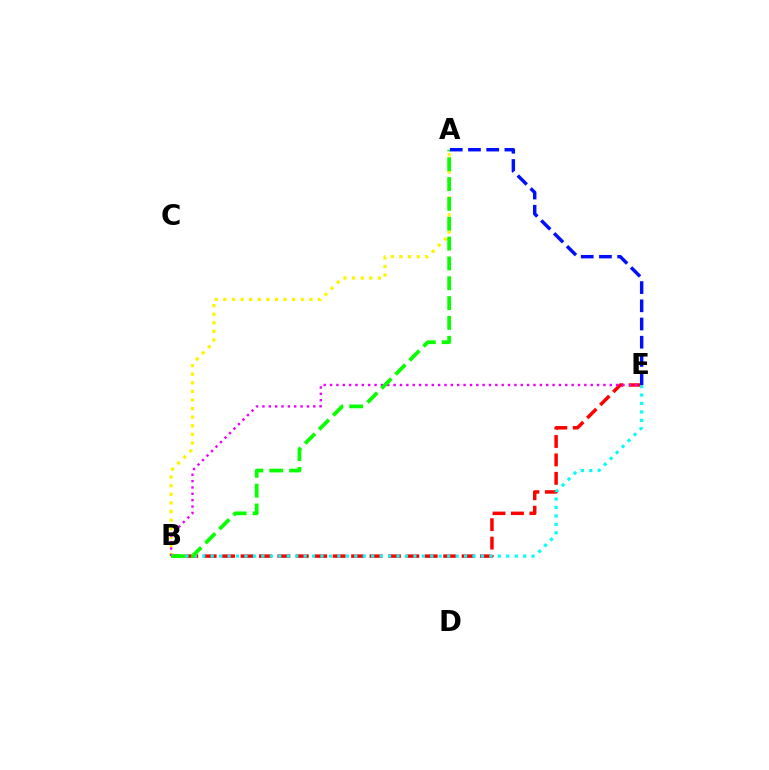{('A', 'B'): [{'color': '#fcf500', 'line_style': 'dotted', 'thickness': 2.34}, {'color': '#08ff00', 'line_style': 'dashed', 'thickness': 2.69}], ('B', 'E'): [{'color': '#ff0000', 'line_style': 'dashed', 'thickness': 2.5}, {'color': '#00fff6', 'line_style': 'dotted', 'thickness': 2.29}, {'color': '#ee00ff', 'line_style': 'dotted', 'thickness': 1.73}], ('A', 'E'): [{'color': '#0010ff', 'line_style': 'dashed', 'thickness': 2.47}]}